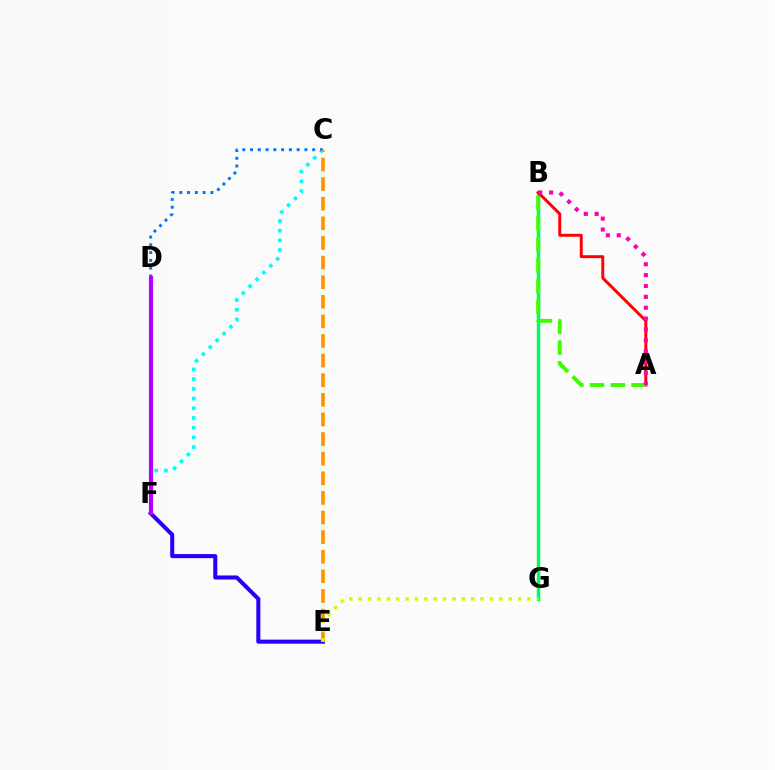{('C', 'F'): [{'color': '#00fff6', 'line_style': 'dotted', 'thickness': 2.64}], ('C', 'D'): [{'color': '#0074ff', 'line_style': 'dotted', 'thickness': 2.11}], ('B', 'G'): [{'color': '#00ff5c', 'line_style': 'solid', 'thickness': 2.51}], ('E', 'F'): [{'color': '#2500ff', 'line_style': 'solid', 'thickness': 2.92}], ('A', 'B'): [{'color': '#ff0000', 'line_style': 'solid', 'thickness': 2.12}, {'color': '#3dff00', 'line_style': 'dashed', 'thickness': 2.82}, {'color': '#ff00ac', 'line_style': 'dotted', 'thickness': 2.95}], ('C', 'E'): [{'color': '#ff9400', 'line_style': 'dashed', 'thickness': 2.66}], ('E', 'G'): [{'color': '#d1ff00', 'line_style': 'dotted', 'thickness': 2.55}], ('D', 'F'): [{'color': '#b900ff', 'line_style': 'solid', 'thickness': 2.99}]}